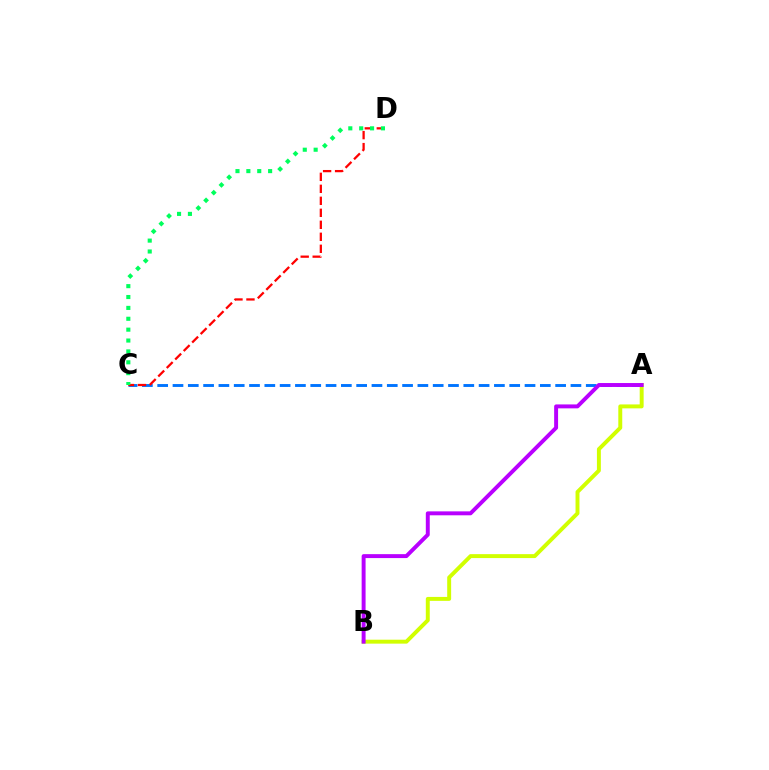{('A', 'B'): [{'color': '#d1ff00', 'line_style': 'solid', 'thickness': 2.83}, {'color': '#b900ff', 'line_style': 'solid', 'thickness': 2.83}], ('A', 'C'): [{'color': '#0074ff', 'line_style': 'dashed', 'thickness': 2.08}], ('C', 'D'): [{'color': '#ff0000', 'line_style': 'dashed', 'thickness': 1.63}, {'color': '#00ff5c', 'line_style': 'dotted', 'thickness': 2.96}]}